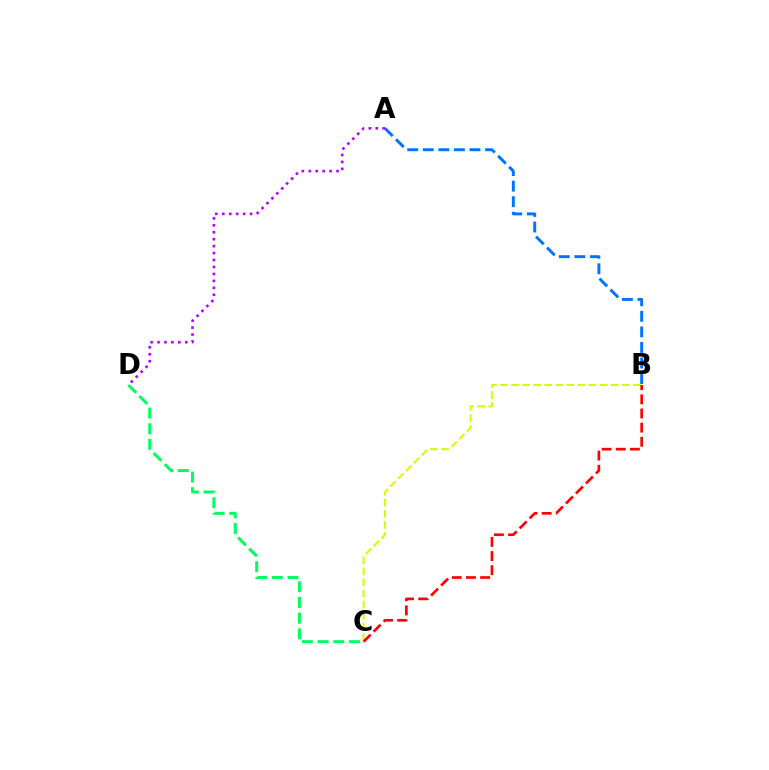{('A', 'B'): [{'color': '#0074ff', 'line_style': 'dashed', 'thickness': 2.11}], ('A', 'D'): [{'color': '#b900ff', 'line_style': 'dotted', 'thickness': 1.89}], ('B', 'C'): [{'color': '#d1ff00', 'line_style': 'dashed', 'thickness': 1.5}, {'color': '#ff0000', 'line_style': 'dashed', 'thickness': 1.92}], ('C', 'D'): [{'color': '#00ff5c', 'line_style': 'dashed', 'thickness': 2.13}]}